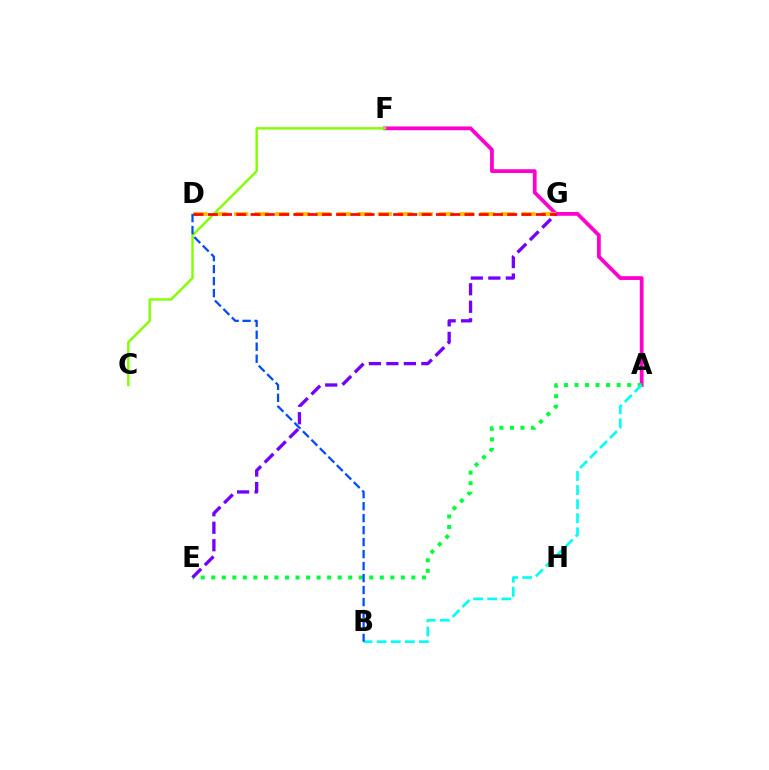{('A', 'F'): [{'color': '#ff00cf', 'line_style': 'solid', 'thickness': 2.72}], ('A', 'E'): [{'color': '#00ff39', 'line_style': 'dotted', 'thickness': 2.86}], ('A', 'B'): [{'color': '#00fff6', 'line_style': 'dashed', 'thickness': 1.91}], ('D', 'G'): [{'color': '#ffbd00', 'line_style': 'dashed', 'thickness': 2.79}, {'color': '#ff0000', 'line_style': 'dashed', 'thickness': 1.94}], ('C', 'F'): [{'color': '#84ff00', 'line_style': 'solid', 'thickness': 1.75}], ('E', 'G'): [{'color': '#7200ff', 'line_style': 'dashed', 'thickness': 2.38}], ('B', 'D'): [{'color': '#004bff', 'line_style': 'dashed', 'thickness': 1.63}]}